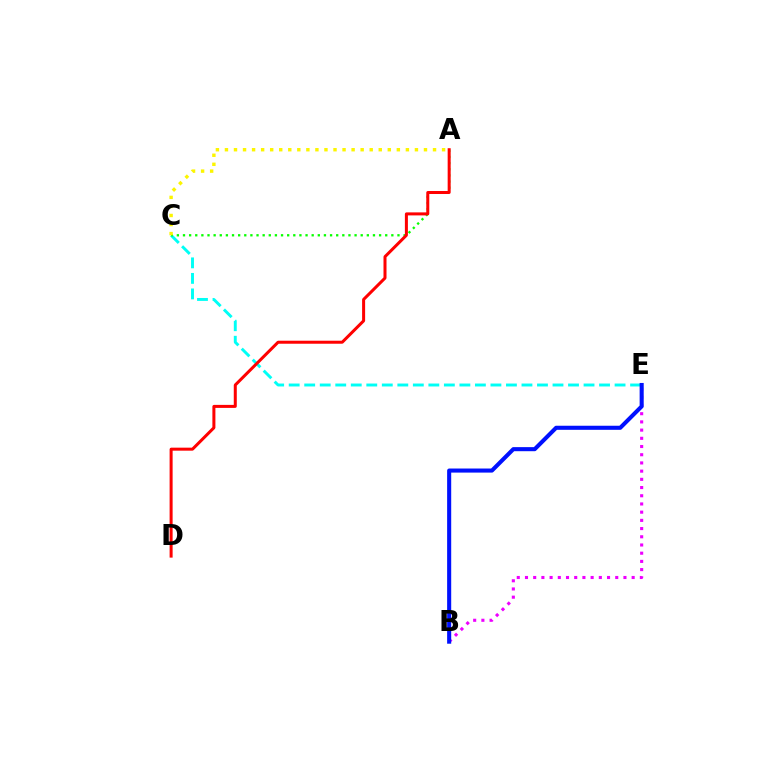{('B', 'E'): [{'color': '#ee00ff', 'line_style': 'dotted', 'thickness': 2.23}, {'color': '#0010ff', 'line_style': 'solid', 'thickness': 2.93}], ('C', 'E'): [{'color': '#00fff6', 'line_style': 'dashed', 'thickness': 2.11}], ('A', 'C'): [{'color': '#08ff00', 'line_style': 'dotted', 'thickness': 1.66}, {'color': '#fcf500', 'line_style': 'dotted', 'thickness': 2.46}], ('A', 'D'): [{'color': '#ff0000', 'line_style': 'solid', 'thickness': 2.17}]}